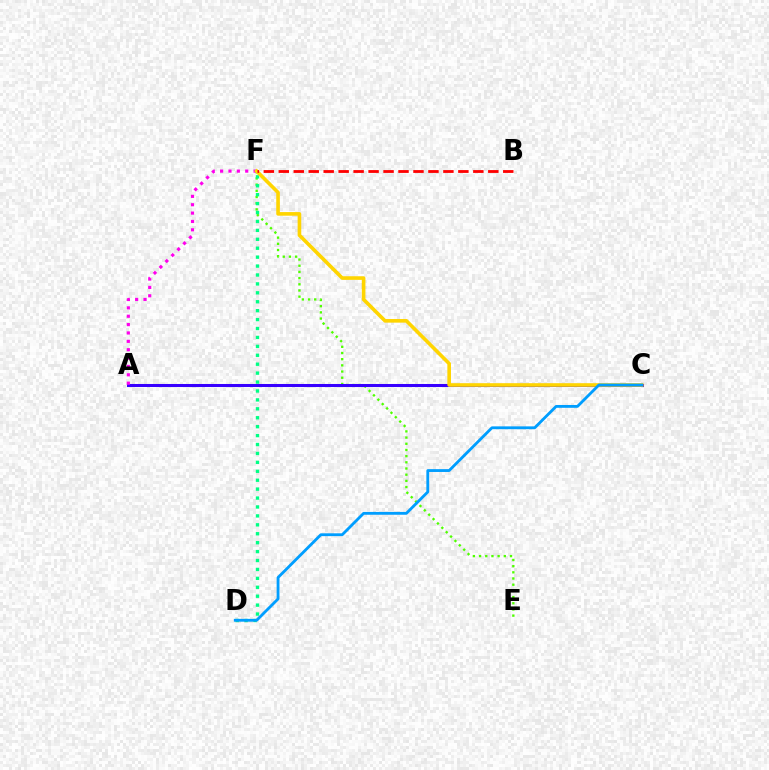{('E', 'F'): [{'color': '#4fff00', 'line_style': 'dotted', 'thickness': 1.68}], ('D', 'F'): [{'color': '#00ff86', 'line_style': 'dotted', 'thickness': 2.42}], ('A', 'C'): [{'color': '#3700ff', 'line_style': 'solid', 'thickness': 2.19}], ('A', 'F'): [{'color': '#ff00ed', 'line_style': 'dotted', 'thickness': 2.27}], ('C', 'F'): [{'color': '#ffd500', 'line_style': 'solid', 'thickness': 2.61}], ('C', 'D'): [{'color': '#009eff', 'line_style': 'solid', 'thickness': 2.04}], ('B', 'F'): [{'color': '#ff0000', 'line_style': 'dashed', 'thickness': 2.03}]}